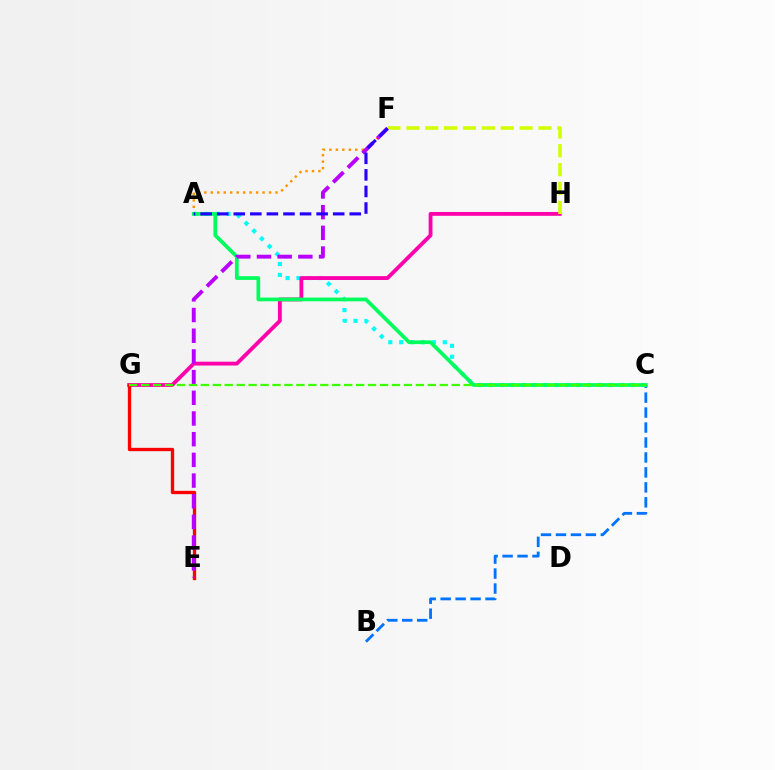{('B', 'C'): [{'color': '#0074ff', 'line_style': 'dashed', 'thickness': 2.03}], ('A', 'C'): [{'color': '#00fff6', 'line_style': 'dotted', 'thickness': 2.96}, {'color': '#00ff5c', 'line_style': 'solid', 'thickness': 2.68}], ('G', 'H'): [{'color': '#ff00ac', 'line_style': 'solid', 'thickness': 2.76}], ('F', 'H'): [{'color': '#d1ff00', 'line_style': 'dashed', 'thickness': 2.57}], ('E', 'G'): [{'color': '#ff0000', 'line_style': 'solid', 'thickness': 2.4}], ('A', 'F'): [{'color': '#ff9400', 'line_style': 'dotted', 'thickness': 1.76}, {'color': '#2500ff', 'line_style': 'dashed', 'thickness': 2.25}], ('E', 'F'): [{'color': '#b900ff', 'line_style': 'dashed', 'thickness': 2.81}], ('C', 'G'): [{'color': '#3dff00', 'line_style': 'dashed', 'thickness': 1.62}]}